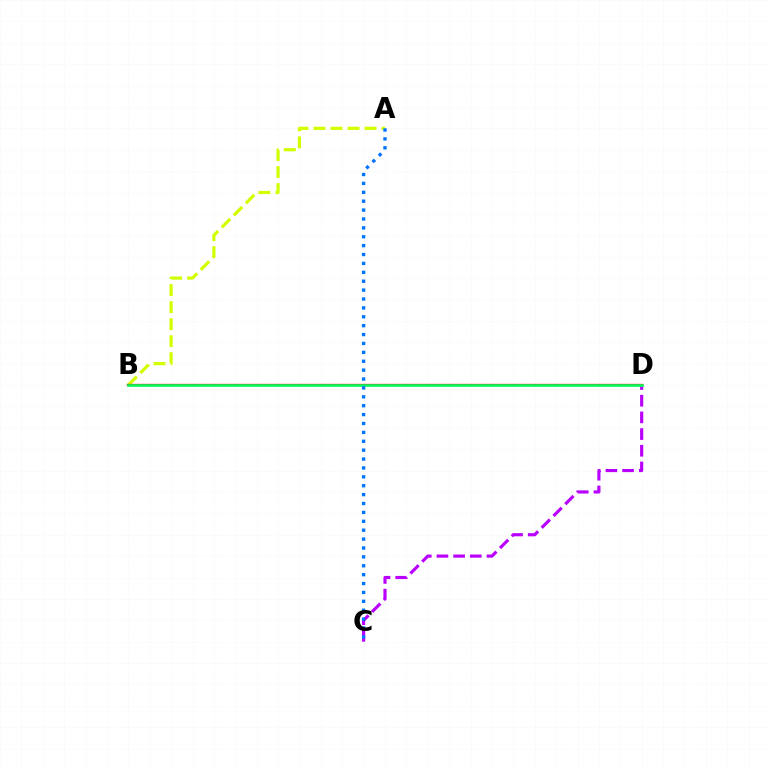{('A', 'B'): [{'color': '#d1ff00', 'line_style': 'dashed', 'thickness': 2.31}], ('C', 'D'): [{'color': '#b900ff', 'line_style': 'dashed', 'thickness': 2.27}], ('B', 'D'): [{'color': '#ff0000', 'line_style': 'solid', 'thickness': 1.64}, {'color': '#00ff5c', 'line_style': 'solid', 'thickness': 1.89}], ('A', 'C'): [{'color': '#0074ff', 'line_style': 'dotted', 'thickness': 2.42}]}